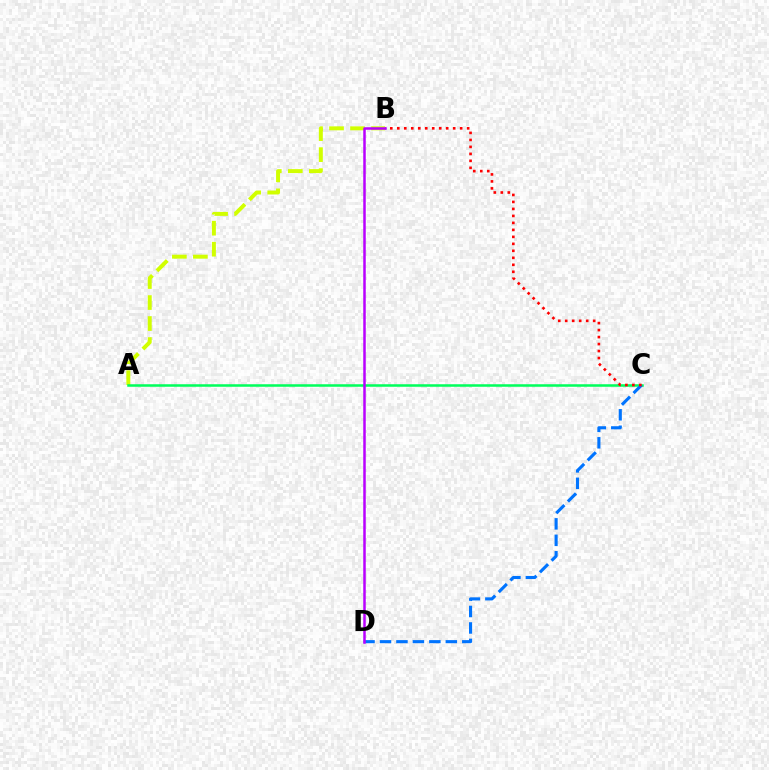{('A', 'B'): [{'color': '#d1ff00', 'line_style': 'dashed', 'thickness': 2.85}], ('A', 'C'): [{'color': '#00ff5c', 'line_style': 'solid', 'thickness': 1.81}], ('C', 'D'): [{'color': '#0074ff', 'line_style': 'dashed', 'thickness': 2.24}], ('B', 'C'): [{'color': '#ff0000', 'line_style': 'dotted', 'thickness': 1.9}], ('B', 'D'): [{'color': '#b900ff', 'line_style': 'solid', 'thickness': 1.8}]}